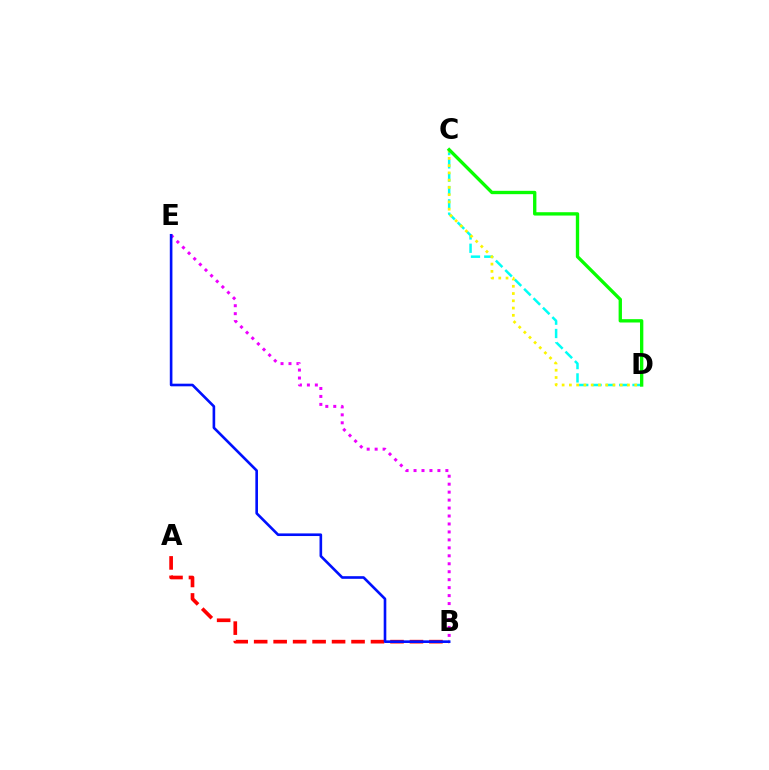{('C', 'D'): [{'color': '#00fff6', 'line_style': 'dashed', 'thickness': 1.81}, {'color': '#fcf500', 'line_style': 'dotted', 'thickness': 1.97}, {'color': '#08ff00', 'line_style': 'solid', 'thickness': 2.41}], ('B', 'E'): [{'color': '#ee00ff', 'line_style': 'dotted', 'thickness': 2.16}, {'color': '#0010ff', 'line_style': 'solid', 'thickness': 1.89}], ('A', 'B'): [{'color': '#ff0000', 'line_style': 'dashed', 'thickness': 2.65}]}